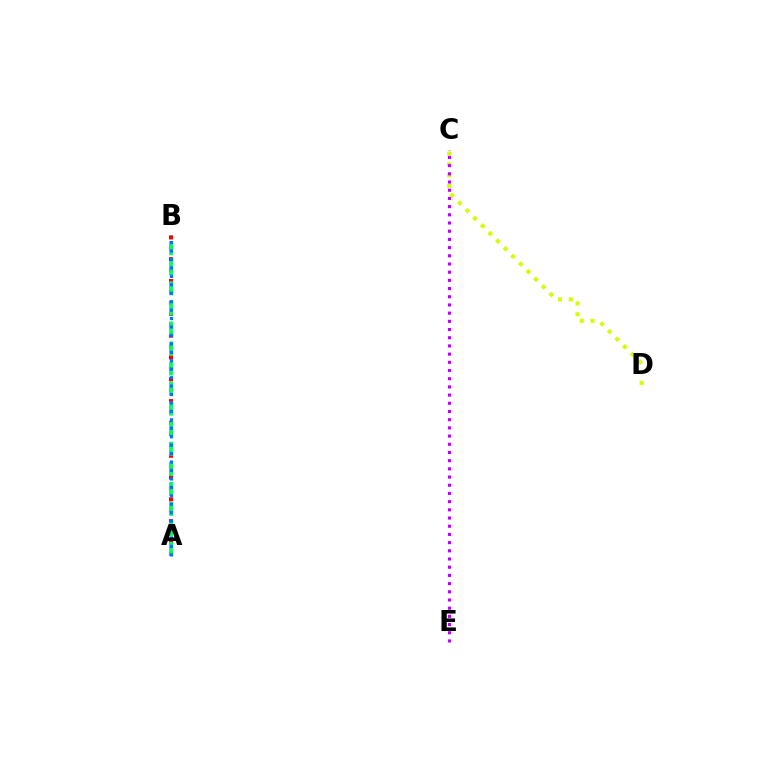{('C', 'D'): [{'color': '#d1ff00', 'line_style': 'dotted', 'thickness': 2.93}], ('A', 'B'): [{'color': '#ff0000', 'line_style': 'dotted', 'thickness': 2.97}, {'color': '#00ff5c', 'line_style': 'dashed', 'thickness': 2.72}, {'color': '#0074ff', 'line_style': 'dotted', 'thickness': 2.29}], ('C', 'E'): [{'color': '#b900ff', 'line_style': 'dotted', 'thickness': 2.23}]}